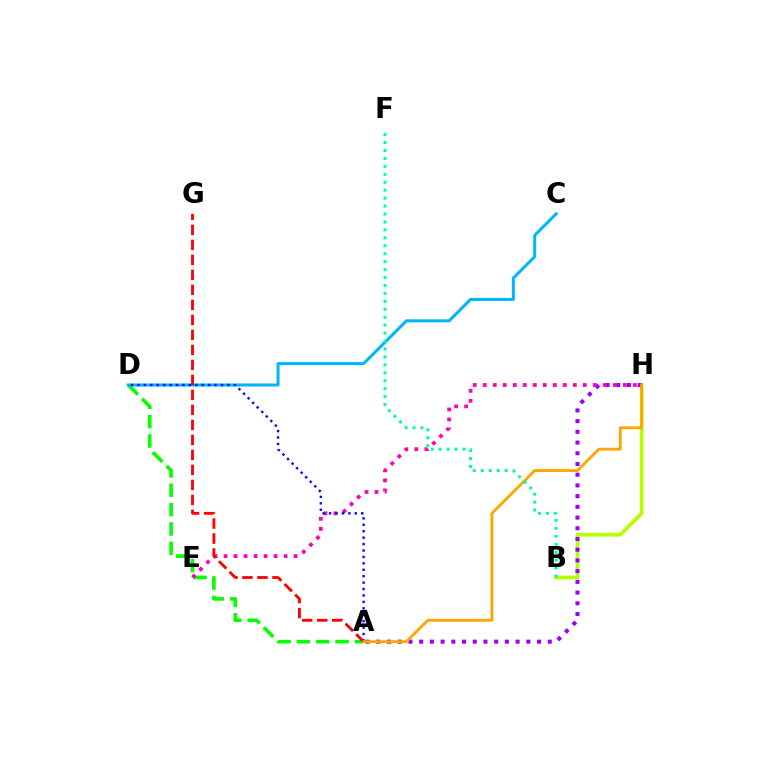{('B', 'H'): [{'color': '#b3ff00', 'line_style': 'solid', 'thickness': 2.65}], ('A', 'H'): [{'color': '#9b00ff', 'line_style': 'dotted', 'thickness': 2.91}, {'color': '#ffa500', 'line_style': 'solid', 'thickness': 2.05}], ('A', 'D'): [{'color': '#08ff00', 'line_style': 'dashed', 'thickness': 2.63}, {'color': '#0010ff', 'line_style': 'dotted', 'thickness': 1.75}], ('E', 'H'): [{'color': '#ff00bd', 'line_style': 'dotted', 'thickness': 2.72}], ('C', 'D'): [{'color': '#00b5ff', 'line_style': 'solid', 'thickness': 2.17}], ('A', 'G'): [{'color': '#ff0000', 'line_style': 'dashed', 'thickness': 2.04}], ('B', 'F'): [{'color': '#00ff9d', 'line_style': 'dotted', 'thickness': 2.16}]}